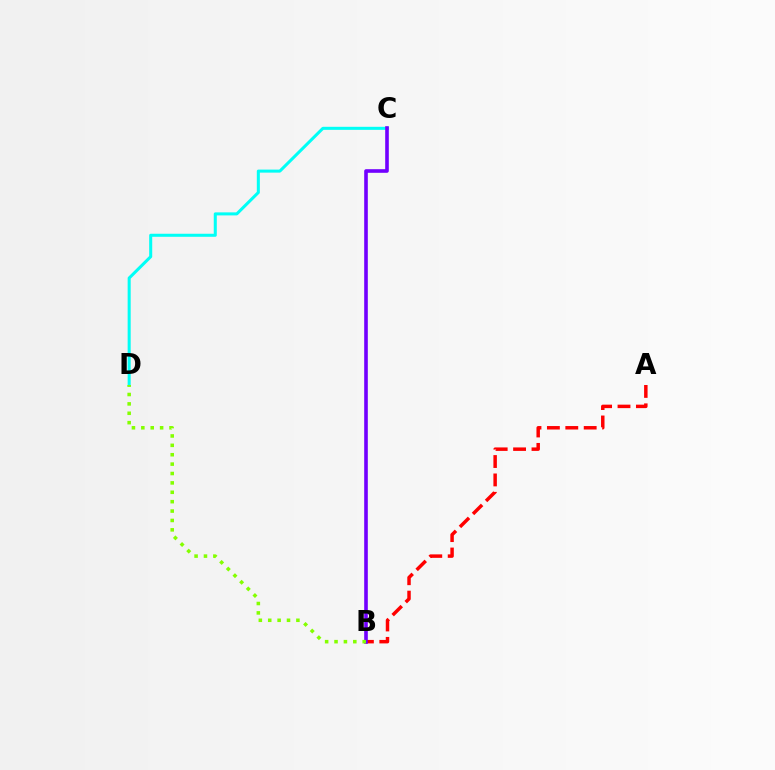{('C', 'D'): [{'color': '#00fff6', 'line_style': 'solid', 'thickness': 2.19}], ('A', 'B'): [{'color': '#ff0000', 'line_style': 'dashed', 'thickness': 2.5}], ('B', 'C'): [{'color': '#7200ff', 'line_style': 'solid', 'thickness': 2.6}], ('B', 'D'): [{'color': '#84ff00', 'line_style': 'dotted', 'thickness': 2.55}]}